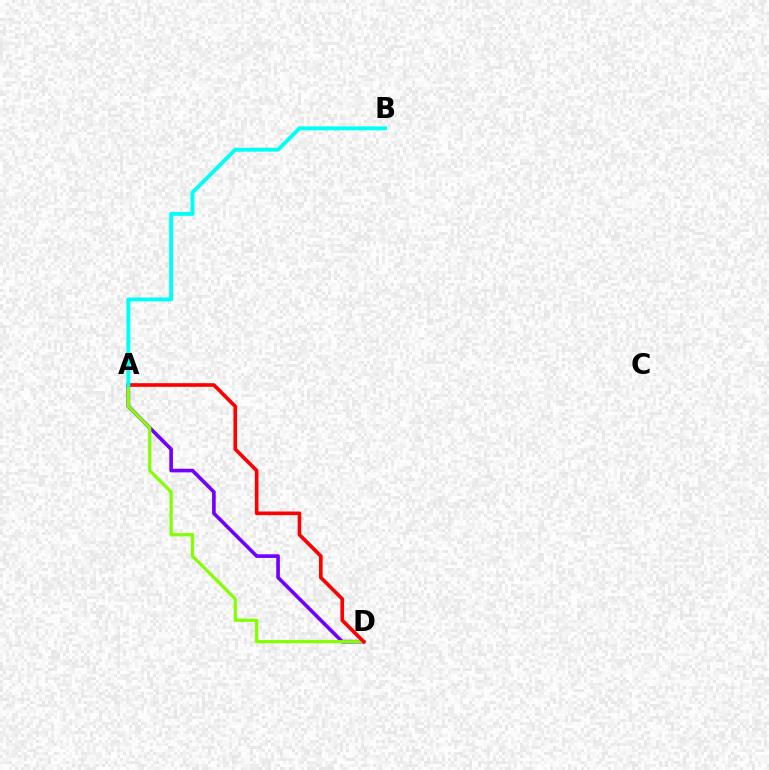{('A', 'D'): [{'color': '#7200ff', 'line_style': 'solid', 'thickness': 2.62}, {'color': '#84ff00', 'line_style': 'solid', 'thickness': 2.31}, {'color': '#ff0000', 'line_style': 'solid', 'thickness': 2.62}], ('A', 'B'): [{'color': '#00fff6', 'line_style': 'solid', 'thickness': 2.79}]}